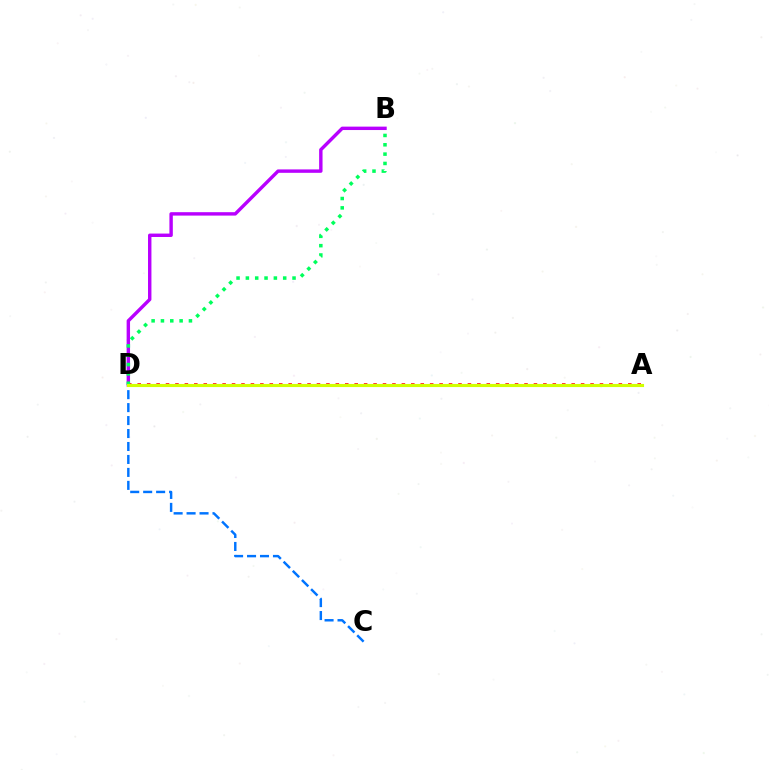{('A', 'D'): [{'color': '#ff0000', 'line_style': 'dotted', 'thickness': 2.56}, {'color': '#d1ff00', 'line_style': 'solid', 'thickness': 2.24}], ('B', 'D'): [{'color': '#b900ff', 'line_style': 'solid', 'thickness': 2.46}, {'color': '#00ff5c', 'line_style': 'dotted', 'thickness': 2.54}], ('C', 'D'): [{'color': '#0074ff', 'line_style': 'dashed', 'thickness': 1.76}]}